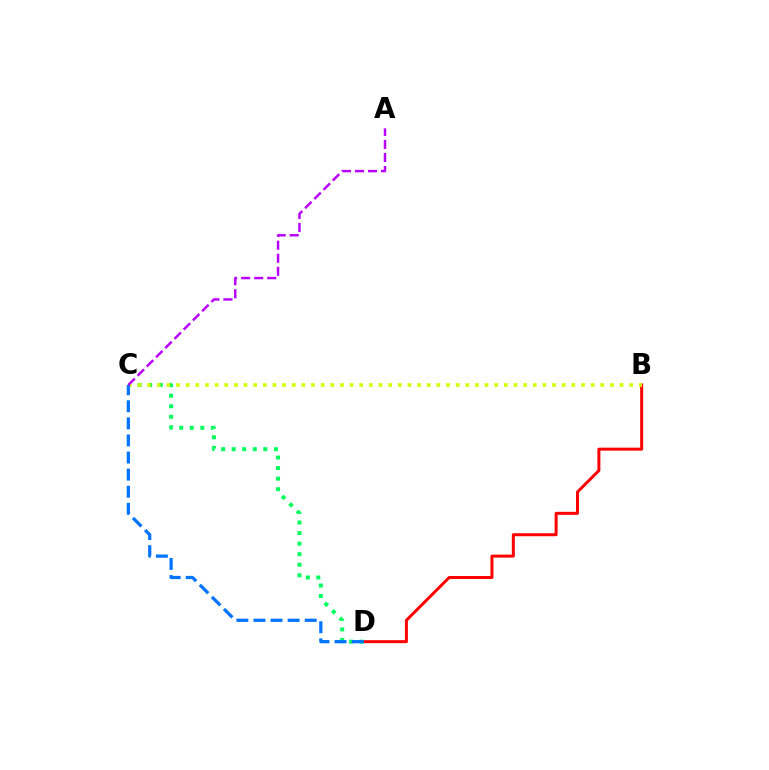{('B', 'D'): [{'color': '#ff0000', 'line_style': 'solid', 'thickness': 2.16}], ('C', 'D'): [{'color': '#00ff5c', 'line_style': 'dotted', 'thickness': 2.87}, {'color': '#0074ff', 'line_style': 'dashed', 'thickness': 2.32}], ('B', 'C'): [{'color': '#d1ff00', 'line_style': 'dotted', 'thickness': 2.62}], ('A', 'C'): [{'color': '#b900ff', 'line_style': 'dashed', 'thickness': 1.77}]}